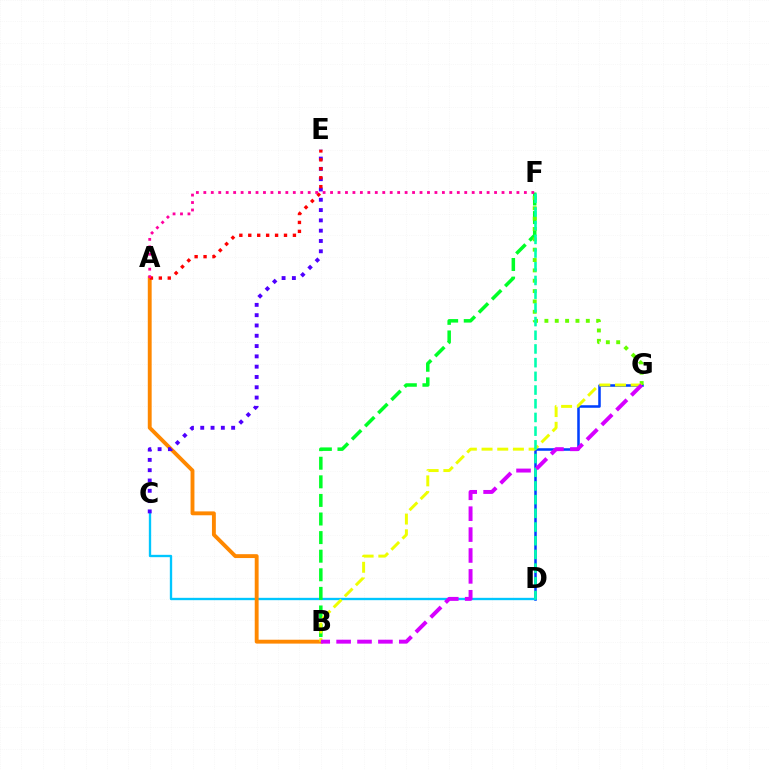{('D', 'G'): [{'color': '#003fff', 'line_style': 'solid', 'thickness': 1.83}], ('C', 'D'): [{'color': '#00c7ff', 'line_style': 'solid', 'thickness': 1.69}], ('A', 'B'): [{'color': '#ff8800', 'line_style': 'solid', 'thickness': 2.79}], ('C', 'E'): [{'color': '#4f00ff', 'line_style': 'dotted', 'thickness': 2.8}], ('B', 'F'): [{'color': '#00ff27', 'line_style': 'dashed', 'thickness': 2.53}], ('F', 'G'): [{'color': '#66ff00', 'line_style': 'dotted', 'thickness': 2.81}], ('B', 'G'): [{'color': '#eeff00', 'line_style': 'dashed', 'thickness': 2.13}, {'color': '#d600ff', 'line_style': 'dashed', 'thickness': 2.84}], ('D', 'F'): [{'color': '#00ffaf', 'line_style': 'dashed', 'thickness': 1.86}], ('A', 'E'): [{'color': '#ff0000', 'line_style': 'dotted', 'thickness': 2.43}], ('A', 'F'): [{'color': '#ff00a0', 'line_style': 'dotted', 'thickness': 2.03}]}